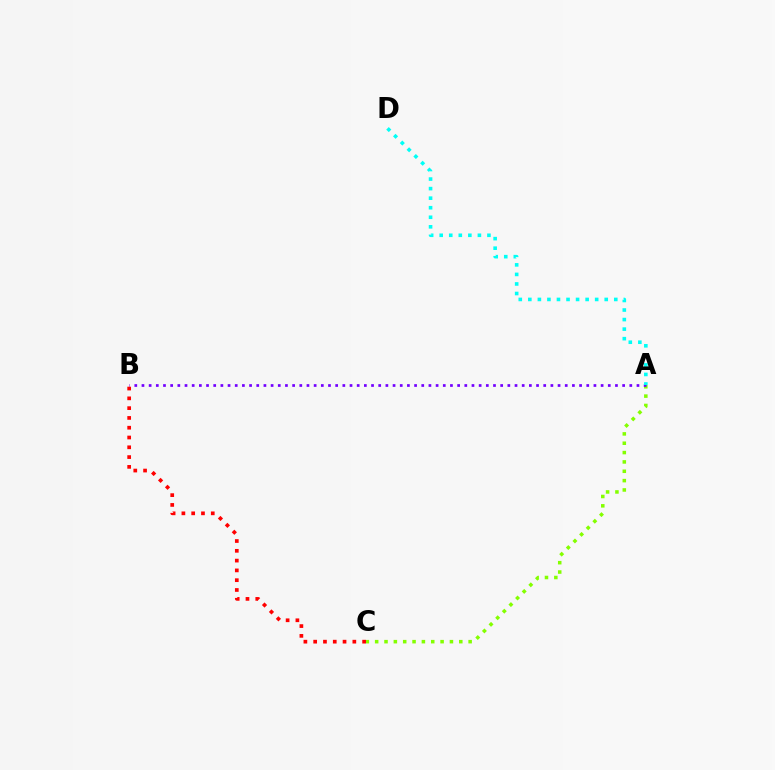{('A', 'C'): [{'color': '#84ff00', 'line_style': 'dotted', 'thickness': 2.54}], ('A', 'B'): [{'color': '#7200ff', 'line_style': 'dotted', 'thickness': 1.95}], ('A', 'D'): [{'color': '#00fff6', 'line_style': 'dotted', 'thickness': 2.59}], ('B', 'C'): [{'color': '#ff0000', 'line_style': 'dotted', 'thickness': 2.66}]}